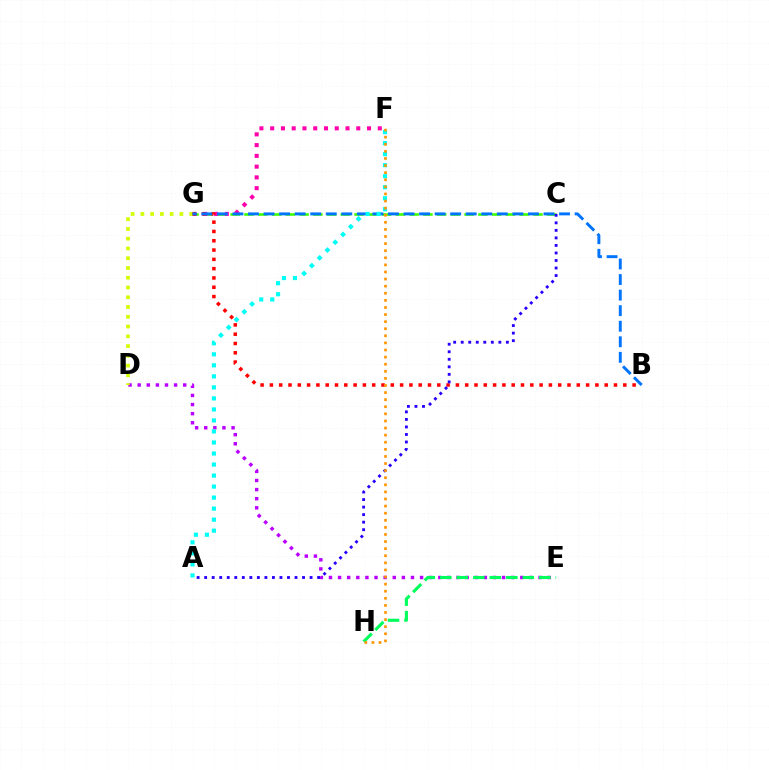{('C', 'G'): [{'color': '#3dff00', 'line_style': 'dashed', 'thickness': 1.87}], ('F', 'G'): [{'color': '#ff00ac', 'line_style': 'dotted', 'thickness': 2.92}], ('D', 'E'): [{'color': '#b900ff', 'line_style': 'dotted', 'thickness': 2.48}], ('D', 'G'): [{'color': '#d1ff00', 'line_style': 'dotted', 'thickness': 2.65}], ('E', 'H'): [{'color': '#00ff5c', 'line_style': 'dashed', 'thickness': 2.24}], ('B', 'G'): [{'color': '#ff0000', 'line_style': 'dotted', 'thickness': 2.53}, {'color': '#0074ff', 'line_style': 'dashed', 'thickness': 2.11}], ('A', 'F'): [{'color': '#00fff6', 'line_style': 'dotted', 'thickness': 2.99}], ('A', 'C'): [{'color': '#2500ff', 'line_style': 'dotted', 'thickness': 2.05}], ('F', 'H'): [{'color': '#ff9400', 'line_style': 'dotted', 'thickness': 1.93}]}